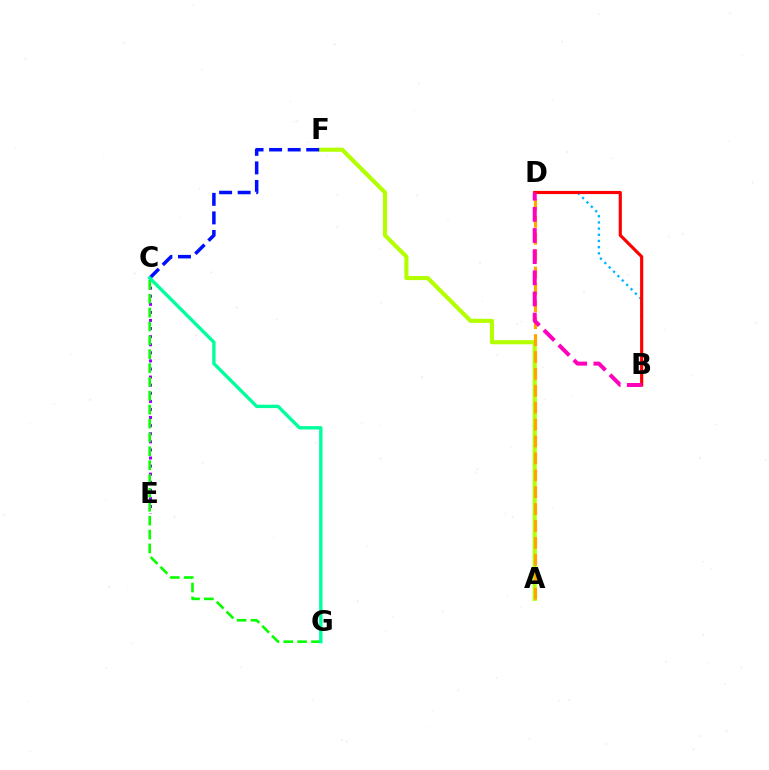{('A', 'F'): [{'color': '#b3ff00', 'line_style': 'solid', 'thickness': 2.96}], ('B', 'D'): [{'color': '#00b5ff', 'line_style': 'dotted', 'thickness': 1.68}, {'color': '#ff0000', 'line_style': 'solid', 'thickness': 2.27}, {'color': '#ff00bd', 'line_style': 'dashed', 'thickness': 2.87}], ('C', 'E'): [{'color': '#9b00ff', 'line_style': 'dotted', 'thickness': 2.2}], ('A', 'D'): [{'color': '#ffa500', 'line_style': 'dashed', 'thickness': 2.3}], ('C', 'G'): [{'color': '#08ff00', 'line_style': 'dashed', 'thickness': 1.88}, {'color': '#00ff9d', 'line_style': 'solid', 'thickness': 2.43}], ('C', 'F'): [{'color': '#0010ff', 'line_style': 'dashed', 'thickness': 2.52}]}